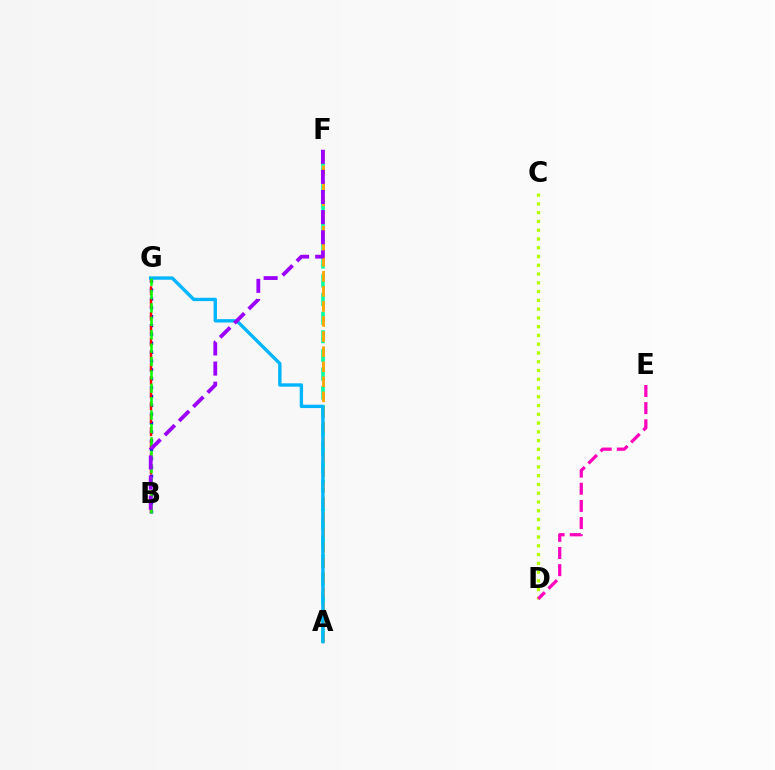{('A', 'F'): [{'color': '#00ff9d', 'line_style': 'dashed', 'thickness': 2.54}, {'color': '#ffa500', 'line_style': 'dashed', 'thickness': 2.05}], ('B', 'G'): [{'color': '#0010ff', 'line_style': 'dotted', 'thickness': 2.41}, {'color': '#ff0000', 'line_style': 'dashed', 'thickness': 1.74}, {'color': '#08ff00', 'line_style': 'dashed', 'thickness': 1.82}], ('C', 'D'): [{'color': '#b3ff00', 'line_style': 'dotted', 'thickness': 2.38}], ('A', 'G'): [{'color': '#00b5ff', 'line_style': 'solid', 'thickness': 2.42}], ('D', 'E'): [{'color': '#ff00bd', 'line_style': 'dashed', 'thickness': 2.33}], ('B', 'F'): [{'color': '#9b00ff', 'line_style': 'dashed', 'thickness': 2.73}]}